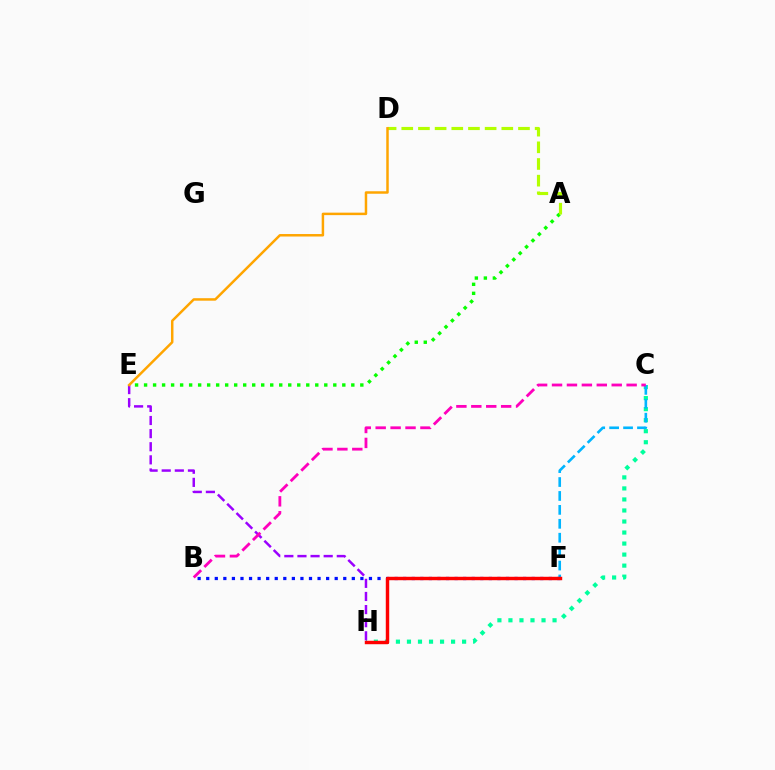{('C', 'H'): [{'color': '#00ff9d', 'line_style': 'dotted', 'thickness': 3.0}], ('C', 'F'): [{'color': '#00b5ff', 'line_style': 'dashed', 'thickness': 1.89}], ('B', 'F'): [{'color': '#0010ff', 'line_style': 'dotted', 'thickness': 2.33}], ('A', 'E'): [{'color': '#08ff00', 'line_style': 'dotted', 'thickness': 2.45}], ('E', 'H'): [{'color': '#9b00ff', 'line_style': 'dashed', 'thickness': 1.78}], ('A', 'D'): [{'color': '#b3ff00', 'line_style': 'dashed', 'thickness': 2.26}], ('D', 'E'): [{'color': '#ffa500', 'line_style': 'solid', 'thickness': 1.79}], ('F', 'H'): [{'color': '#ff0000', 'line_style': 'solid', 'thickness': 2.47}], ('B', 'C'): [{'color': '#ff00bd', 'line_style': 'dashed', 'thickness': 2.03}]}